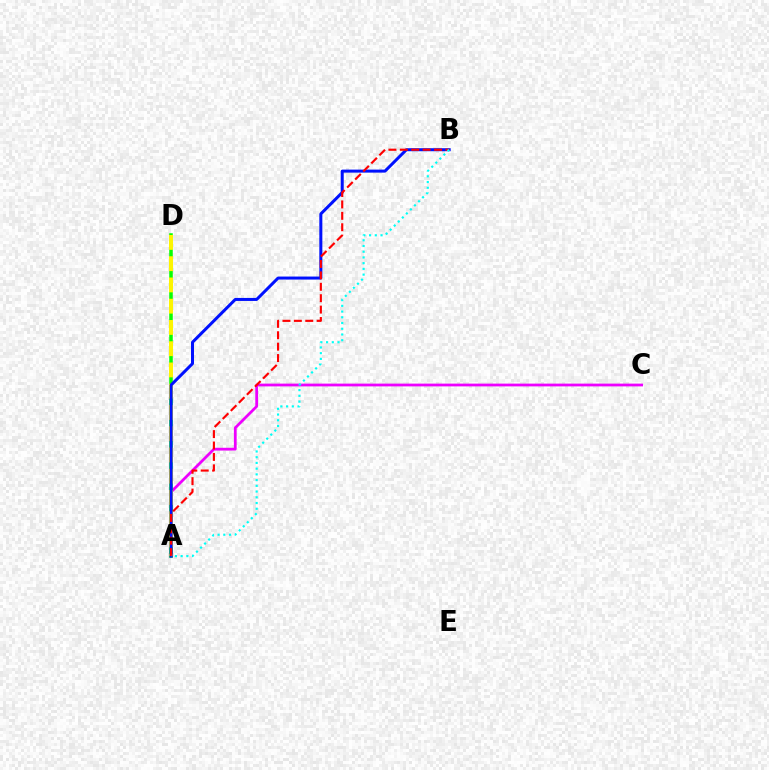{('A', 'C'): [{'color': '#ee00ff', 'line_style': 'solid', 'thickness': 2.0}], ('A', 'D'): [{'color': '#08ff00', 'line_style': 'solid', 'thickness': 2.54}, {'color': '#fcf500', 'line_style': 'dashed', 'thickness': 2.89}], ('A', 'B'): [{'color': '#0010ff', 'line_style': 'solid', 'thickness': 2.17}, {'color': '#ff0000', 'line_style': 'dashed', 'thickness': 1.55}, {'color': '#00fff6', 'line_style': 'dotted', 'thickness': 1.56}]}